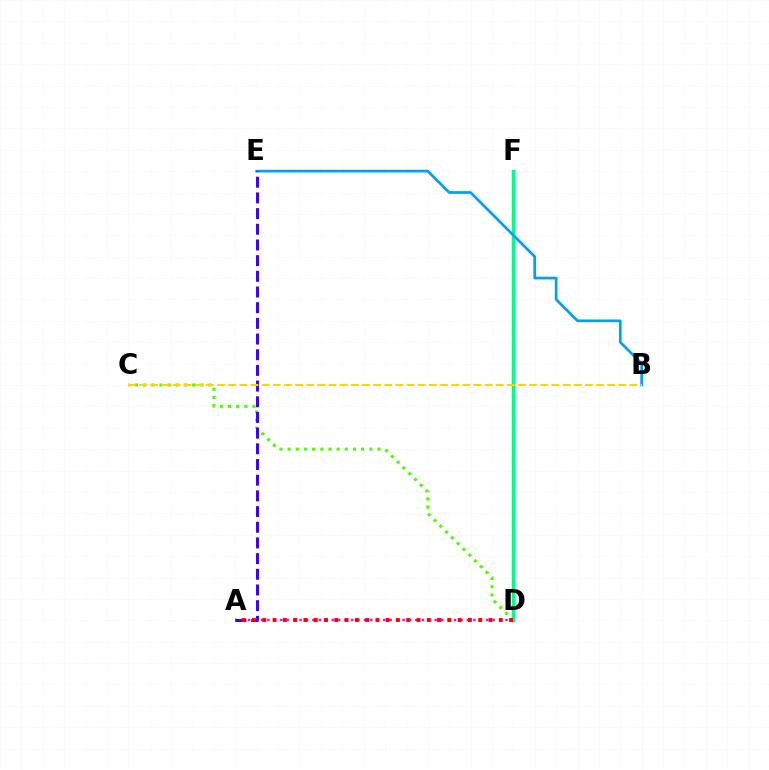{('C', 'D'): [{'color': '#4fff00', 'line_style': 'dotted', 'thickness': 2.22}], ('D', 'F'): [{'color': '#00ff86', 'line_style': 'solid', 'thickness': 2.48}], ('A', 'D'): [{'color': '#ff00ed', 'line_style': 'dotted', 'thickness': 1.75}, {'color': '#ff0000', 'line_style': 'dotted', 'thickness': 2.79}], ('B', 'E'): [{'color': '#009eff', 'line_style': 'solid', 'thickness': 1.94}], ('A', 'E'): [{'color': '#3700ff', 'line_style': 'dashed', 'thickness': 2.13}], ('B', 'C'): [{'color': '#ffd500', 'line_style': 'dashed', 'thickness': 1.51}]}